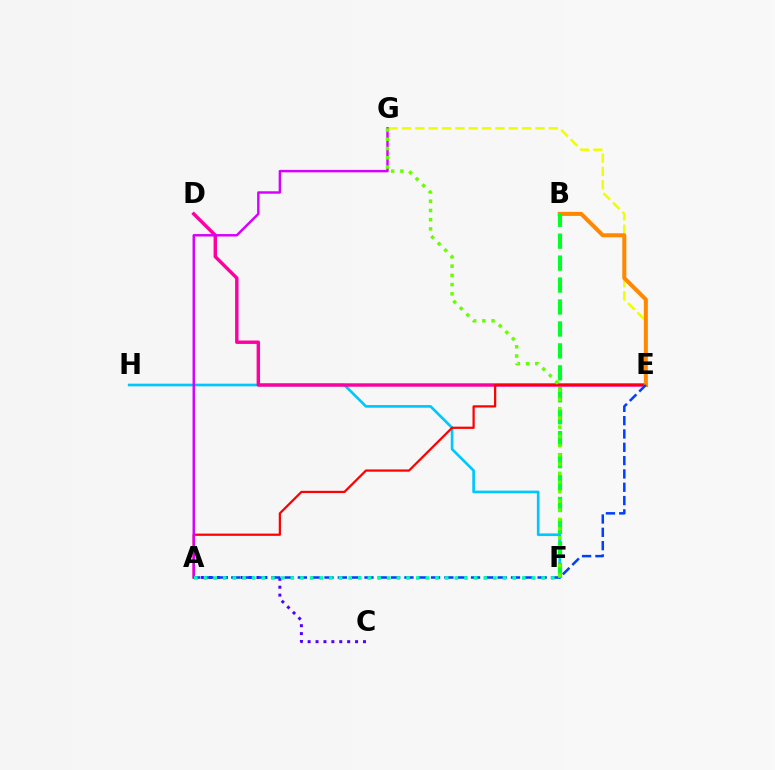{('E', 'G'): [{'color': '#eeff00', 'line_style': 'dashed', 'thickness': 1.81}], ('F', 'H'): [{'color': '#00c7ff', 'line_style': 'solid', 'thickness': 1.92}], ('A', 'C'): [{'color': '#4f00ff', 'line_style': 'dotted', 'thickness': 2.15}], ('D', 'E'): [{'color': '#ff00a0', 'line_style': 'solid', 'thickness': 2.47}], ('A', 'E'): [{'color': '#ff0000', 'line_style': 'solid', 'thickness': 1.61}, {'color': '#003fff', 'line_style': 'dashed', 'thickness': 1.81}], ('B', 'E'): [{'color': '#ff8800', 'line_style': 'solid', 'thickness': 2.9}], ('A', 'G'): [{'color': '#d600ff', 'line_style': 'solid', 'thickness': 1.76}], ('B', 'F'): [{'color': '#00ff27', 'line_style': 'dashed', 'thickness': 2.98}], ('A', 'F'): [{'color': '#00ffaf', 'line_style': 'dotted', 'thickness': 2.62}], ('F', 'G'): [{'color': '#66ff00', 'line_style': 'dotted', 'thickness': 2.51}]}